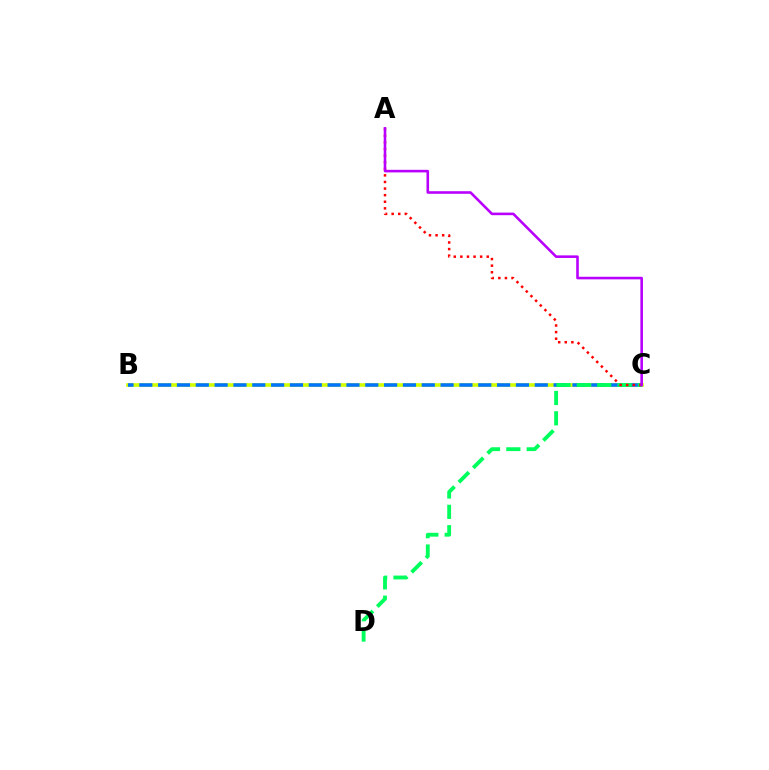{('B', 'C'): [{'color': '#d1ff00', 'line_style': 'solid', 'thickness': 2.62}, {'color': '#0074ff', 'line_style': 'dashed', 'thickness': 2.56}], ('C', 'D'): [{'color': '#00ff5c', 'line_style': 'dashed', 'thickness': 2.77}], ('A', 'C'): [{'color': '#ff0000', 'line_style': 'dotted', 'thickness': 1.79}, {'color': '#b900ff', 'line_style': 'solid', 'thickness': 1.87}]}